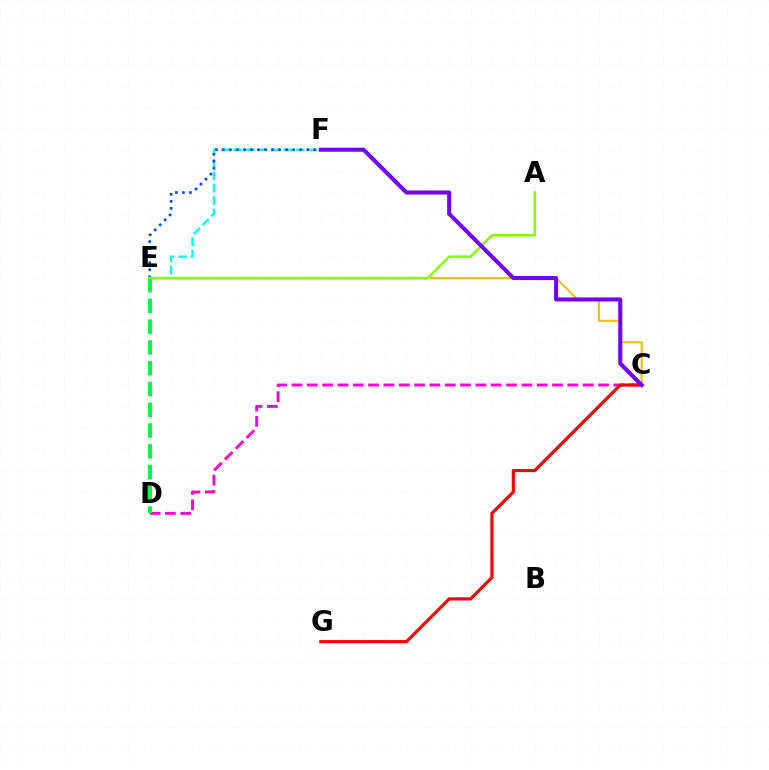{('C', 'D'): [{'color': '#ff00cf', 'line_style': 'dashed', 'thickness': 2.08}], ('E', 'F'): [{'color': '#00fff6', 'line_style': 'dashed', 'thickness': 1.7}, {'color': '#004bff', 'line_style': 'dotted', 'thickness': 1.91}], ('C', 'G'): [{'color': '#ff0000', 'line_style': 'solid', 'thickness': 2.27}], ('C', 'E'): [{'color': '#ffbd00', 'line_style': 'solid', 'thickness': 1.52}], ('D', 'E'): [{'color': '#00ff39', 'line_style': 'dashed', 'thickness': 2.82}], ('A', 'E'): [{'color': '#84ff00', 'line_style': 'solid', 'thickness': 1.8}], ('C', 'F'): [{'color': '#7200ff', 'line_style': 'solid', 'thickness': 2.91}]}